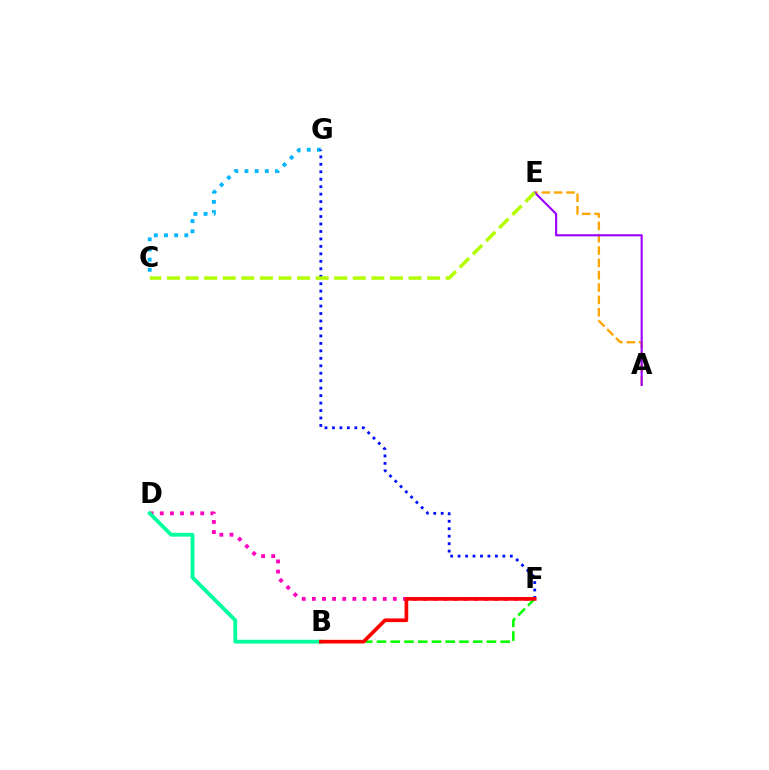{('B', 'F'): [{'color': '#08ff00', 'line_style': 'dashed', 'thickness': 1.87}, {'color': '#ff0000', 'line_style': 'solid', 'thickness': 2.65}], ('A', 'E'): [{'color': '#ffa500', 'line_style': 'dashed', 'thickness': 1.68}, {'color': '#9b00ff', 'line_style': 'solid', 'thickness': 1.53}], ('C', 'G'): [{'color': '#00b5ff', 'line_style': 'dotted', 'thickness': 2.76}], ('D', 'F'): [{'color': '#ff00bd', 'line_style': 'dotted', 'thickness': 2.75}], ('B', 'D'): [{'color': '#00ff9d', 'line_style': 'solid', 'thickness': 2.74}], ('F', 'G'): [{'color': '#0010ff', 'line_style': 'dotted', 'thickness': 2.03}], ('C', 'E'): [{'color': '#b3ff00', 'line_style': 'dashed', 'thickness': 2.52}]}